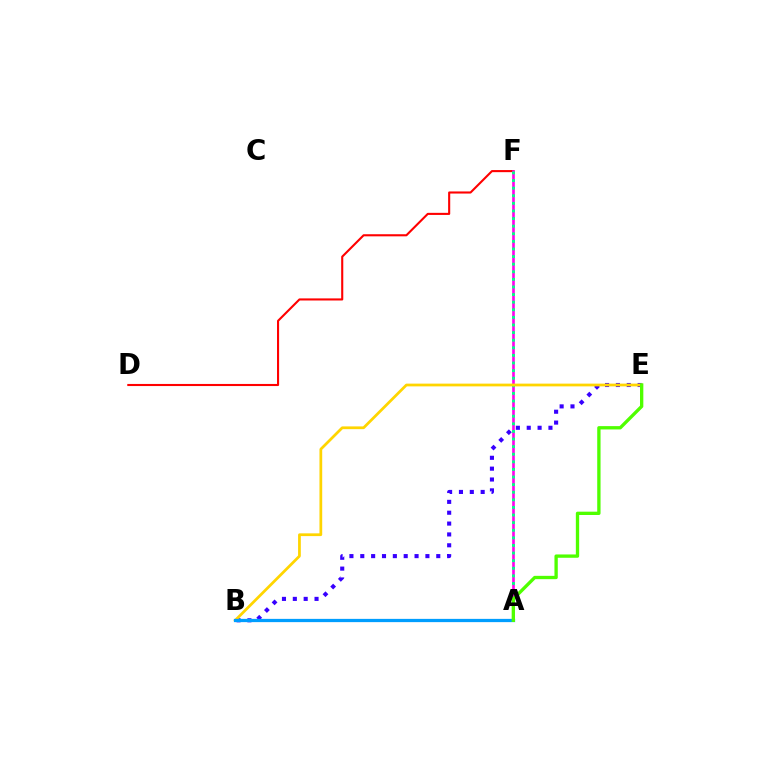{('B', 'E'): [{'color': '#3700ff', 'line_style': 'dotted', 'thickness': 2.95}, {'color': '#ffd500', 'line_style': 'solid', 'thickness': 1.98}], ('D', 'F'): [{'color': '#ff0000', 'line_style': 'solid', 'thickness': 1.51}], ('A', 'F'): [{'color': '#ff00ed', 'line_style': 'solid', 'thickness': 1.91}, {'color': '#00ff86', 'line_style': 'dotted', 'thickness': 2.07}], ('A', 'B'): [{'color': '#009eff', 'line_style': 'solid', 'thickness': 2.34}], ('A', 'E'): [{'color': '#4fff00', 'line_style': 'solid', 'thickness': 2.39}]}